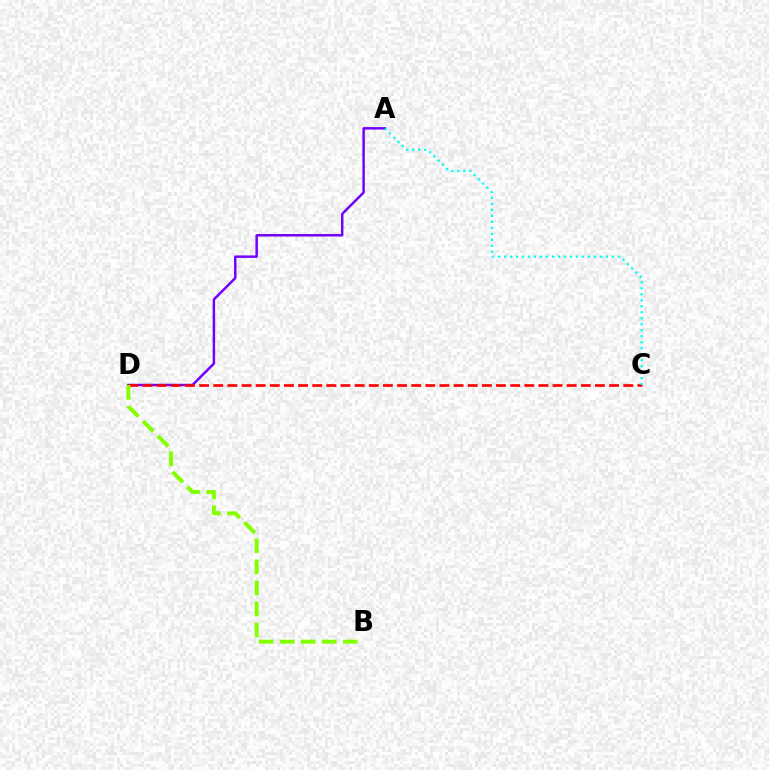{('A', 'D'): [{'color': '#7200ff', 'line_style': 'solid', 'thickness': 1.78}], ('C', 'D'): [{'color': '#ff0000', 'line_style': 'dashed', 'thickness': 1.92}], ('A', 'C'): [{'color': '#00fff6', 'line_style': 'dotted', 'thickness': 1.63}], ('B', 'D'): [{'color': '#84ff00', 'line_style': 'dashed', 'thickness': 2.86}]}